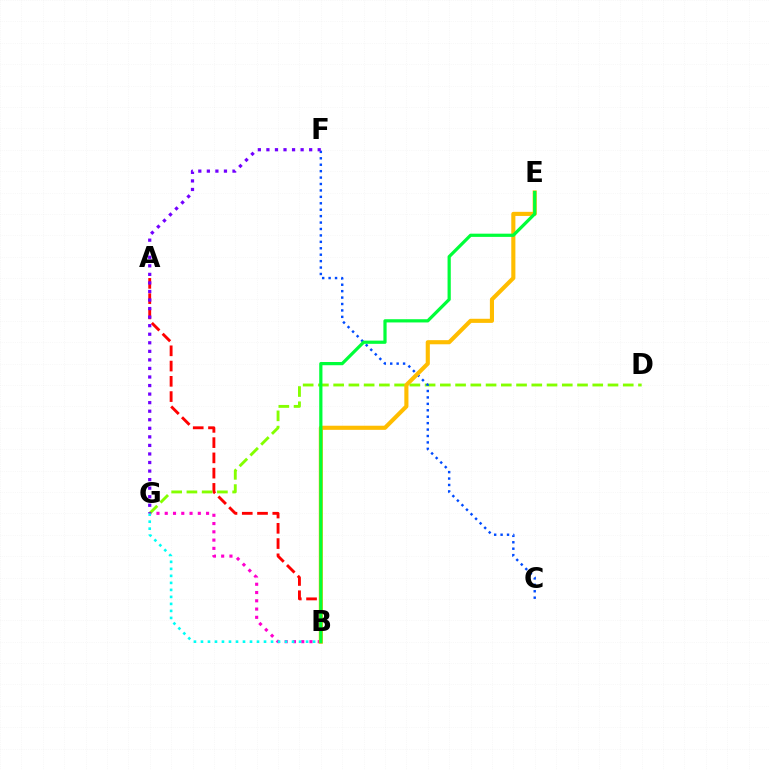{('B', 'G'): [{'color': '#ff00cf', 'line_style': 'dotted', 'thickness': 2.25}, {'color': '#00fff6', 'line_style': 'dotted', 'thickness': 1.9}], ('A', 'B'): [{'color': '#ff0000', 'line_style': 'dashed', 'thickness': 2.07}], ('D', 'G'): [{'color': '#84ff00', 'line_style': 'dashed', 'thickness': 2.07}], ('C', 'F'): [{'color': '#004bff', 'line_style': 'dotted', 'thickness': 1.75}], ('B', 'E'): [{'color': '#ffbd00', 'line_style': 'solid', 'thickness': 2.96}, {'color': '#00ff39', 'line_style': 'solid', 'thickness': 2.32}], ('F', 'G'): [{'color': '#7200ff', 'line_style': 'dotted', 'thickness': 2.32}]}